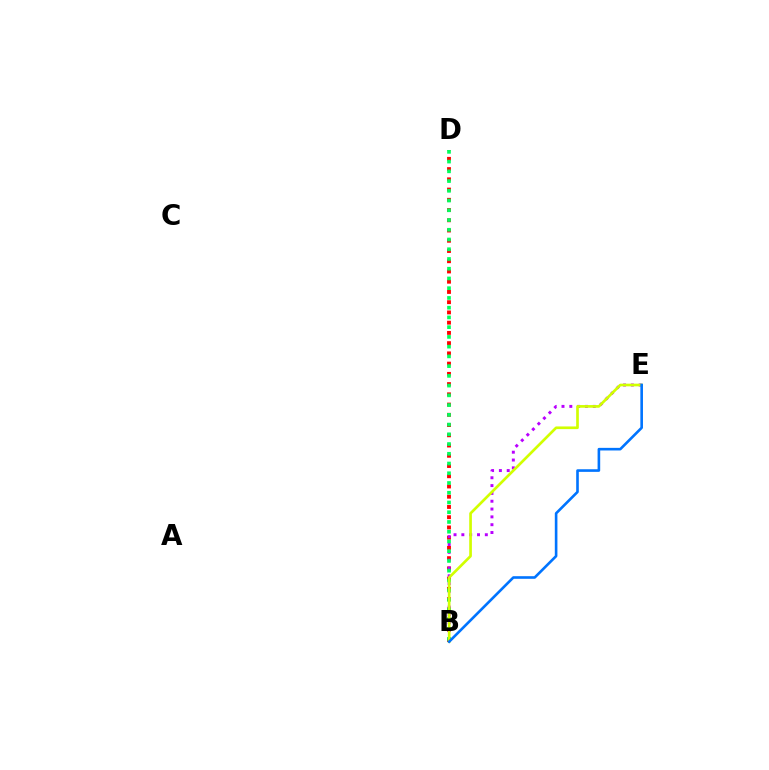{('B', 'D'): [{'color': '#ff0000', 'line_style': 'dotted', 'thickness': 2.78}, {'color': '#00ff5c', 'line_style': 'dotted', 'thickness': 2.65}], ('B', 'E'): [{'color': '#b900ff', 'line_style': 'dotted', 'thickness': 2.13}, {'color': '#d1ff00', 'line_style': 'solid', 'thickness': 1.93}, {'color': '#0074ff', 'line_style': 'solid', 'thickness': 1.88}]}